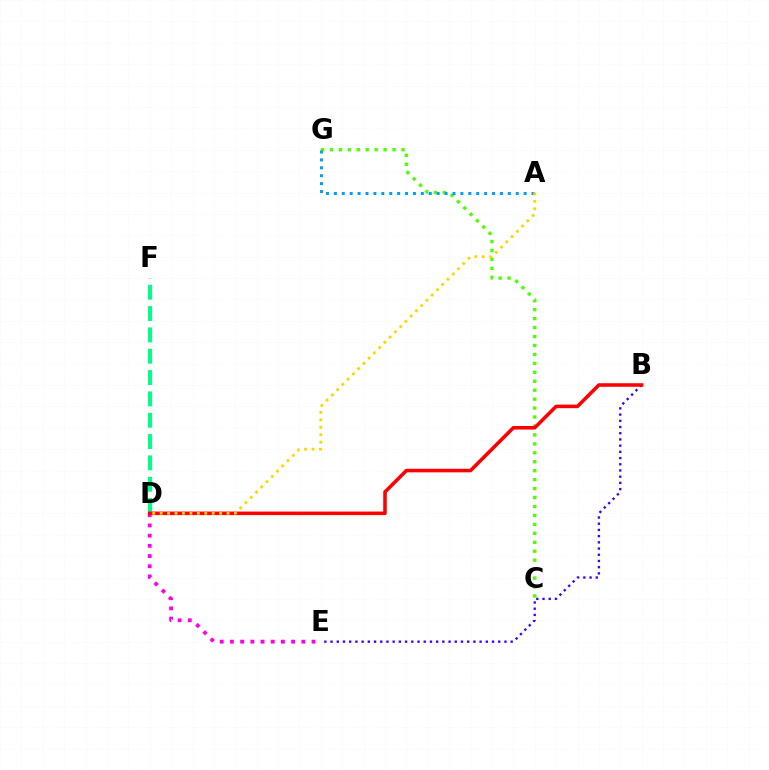{('D', 'F'): [{'color': '#00ff86', 'line_style': 'dashed', 'thickness': 2.9}], ('C', 'G'): [{'color': '#4fff00', 'line_style': 'dotted', 'thickness': 2.43}], ('D', 'E'): [{'color': '#ff00ed', 'line_style': 'dotted', 'thickness': 2.77}], ('B', 'E'): [{'color': '#3700ff', 'line_style': 'dotted', 'thickness': 1.69}], ('A', 'G'): [{'color': '#009eff', 'line_style': 'dotted', 'thickness': 2.15}], ('B', 'D'): [{'color': '#ff0000', 'line_style': 'solid', 'thickness': 2.55}], ('A', 'D'): [{'color': '#ffd500', 'line_style': 'dotted', 'thickness': 2.02}]}